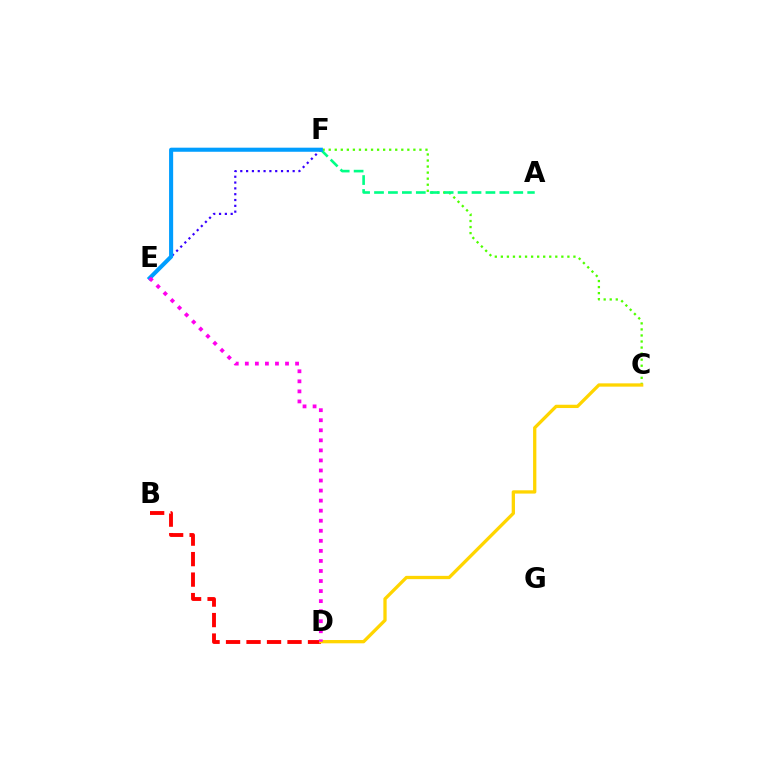{('C', 'F'): [{'color': '#4fff00', 'line_style': 'dotted', 'thickness': 1.64}], ('B', 'D'): [{'color': '#ff0000', 'line_style': 'dashed', 'thickness': 2.78}], ('C', 'D'): [{'color': '#ffd500', 'line_style': 'solid', 'thickness': 2.37}], ('A', 'F'): [{'color': '#00ff86', 'line_style': 'dashed', 'thickness': 1.89}], ('E', 'F'): [{'color': '#3700ff', 'line_style': 'dotted', 'thickness': 1.58}, {'color': '#009eff', 'line_style': 'solid', 'thickness': 2.94}], ('D', 'E'): [{'color': '#ff00ed', 'line_style': 'dotted', 'thickness': 2.73}]}